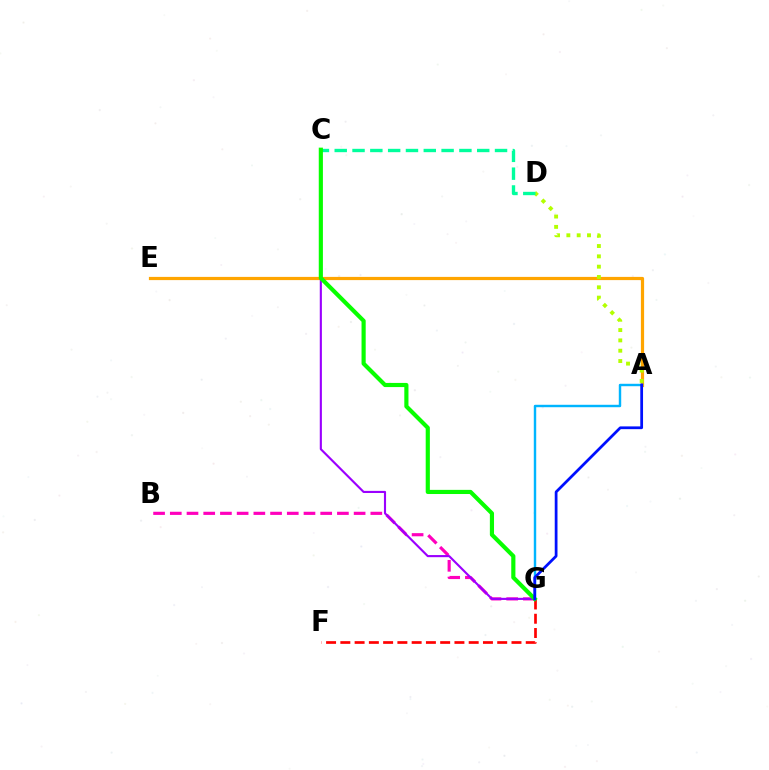{('A', 'E'): [{'color': '#ffa500', 'line_style': 'solid', 'thickness': 2.31}], ('A', 'G'): [{'color': '#00b5ff', 'line_style': 'solid', 'thickness': 1.75}, {'color': '#0010ff', 'line_style': 'solid', 'thickness': 1.98}], ('B', 'G'): [{'color': '#ff00bd', 'line_style': 'dashed', 'thickness': 2.27}], ('A', 'D'): [{'color': '#b3ff00', 'line_style': 'dotted', 'thickness': 2.8}], ('F', 'G'): [{'color': '#ff0000', 'line_style': 'dashed', 'thickness': 1.94}], ('C', 'G'): [{'color': '#9b00ff', 'line_style': 'solid', 'thickness': 1.53}, {'color': '#08ff00', 'line_style': 'solid', 'thickness': 2.99}], ('C', 'D'): [{'color': '#00ff9d', 'line_style': 'dashed', 'thickness': 2.42}]}